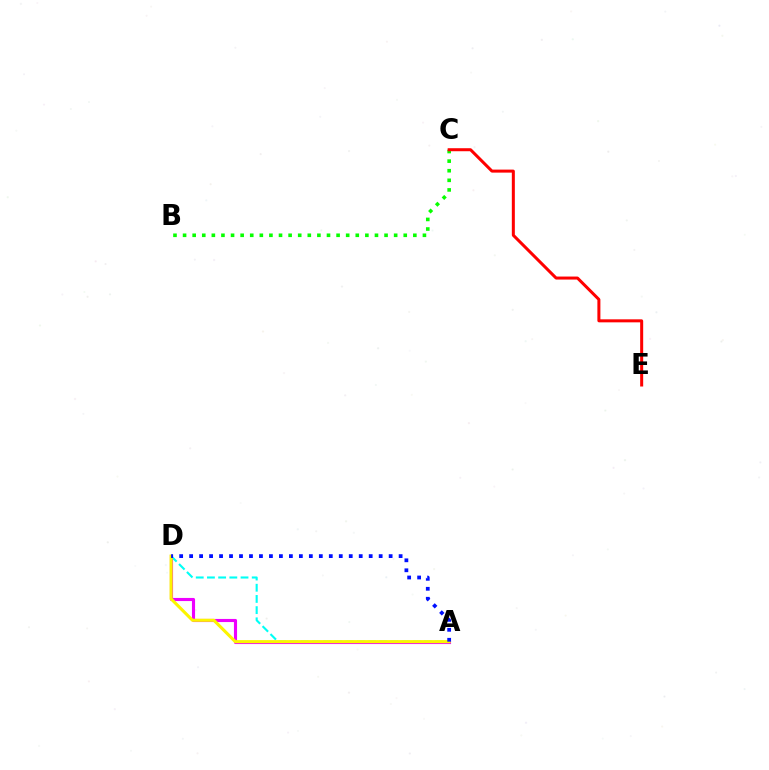{('A', 'D'): [{'color': '#ee00ff', 'line_style': 'solid', 'thickness': 2.25}, {'color': '#00fff6', 'line_style': 'dashed', 'thickness': 1.52}, {'color': '#fcf500', 'line_style': 'solid', 'thickness': 2.23}, {'color': '#0010ff', 'line_style': 'dotted', 'thickness': 2.71}], ('B', 'C'): [{'color': '#08ff00', 'line_style': 'dotted', 'thickness': 2.61}], ('C', 'E'): [{'color': '#ff0000', 'line_style': 'solid', 'thickness': 2.17}]}